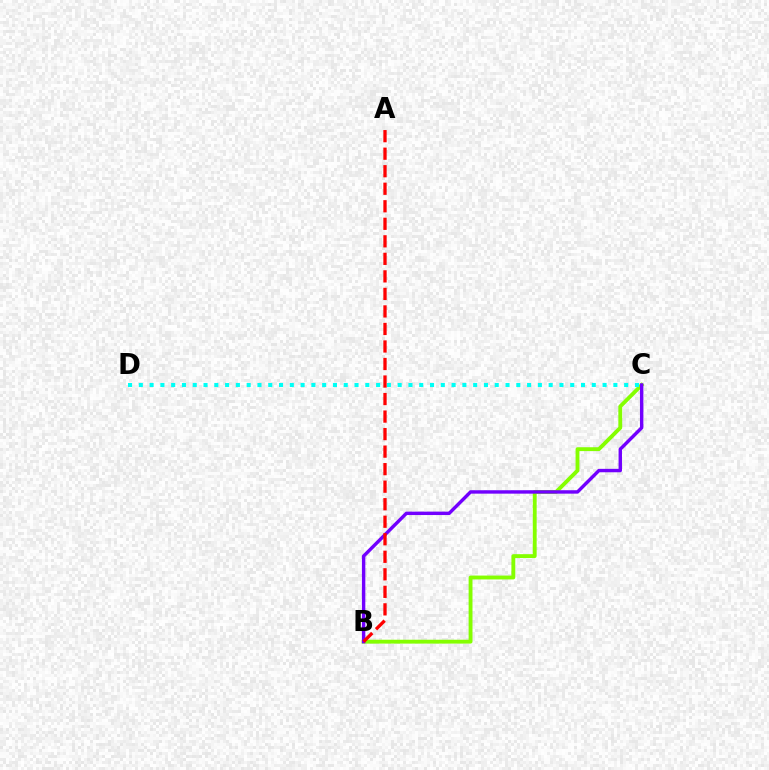{('B', 'C'): [{'color': '#84ff00', 'line_style': 'solid', 'thickness': 2.78}, {'color': '#7200ff', 'line_style': 'solid', 'thickness': 2.46}], ('C', 'D'): [{'color': '#00fff6', 'line_style': 'dotted', 'thickness': 2.93}], ('A', 'B'): [{'color': '#ff0000', 'line_style': 'dashed', 'thickness': 2.38}]}